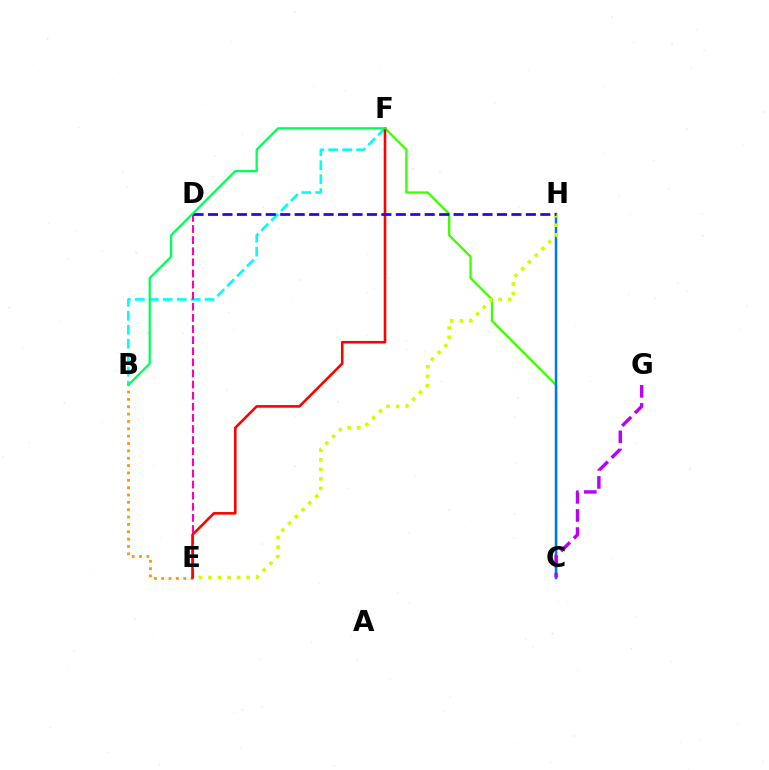{('B', 'F'): [{'color': '#00fff6', 'line_style': 'dashed', 'thickness': 1.89}, {'color': '#00ff5c', 'line_style': 'solid', 'thickness': 1.64}], ('D', 'E'): [{'color': '#ff00ac', 'line_style': 'dashed', 'thickness': 1.51}], ('C', 'F'): [{'color': '#3dff00', 'line_style': 'solid', 'thickness': 1.66}], ('B', 'E'): [{'color': '#ff9400', 'line_style': 'dotted', 'thickness': 2.0}], ('C', 'H'): [{'color': '#0074ff', 'line_style': 'solid', 'thickness': 1.77}], ('C', 'G'): [{'color': '#b900ff', 'line_style': 'dashed', 'thickness': 2.46}], ('E', 'H'): [{'color': '#d1ff00', 'line_style': 'dotted', 'thickness': 2.6}], ('E', 'F'): [{'color': '#ff0000', 'line_style': 'solid', 'thickness': 1.86}], ('D', 'H'): [{'color': '#2500ff', 'line_style': 'dashed', 'thickness': 1.96}]}